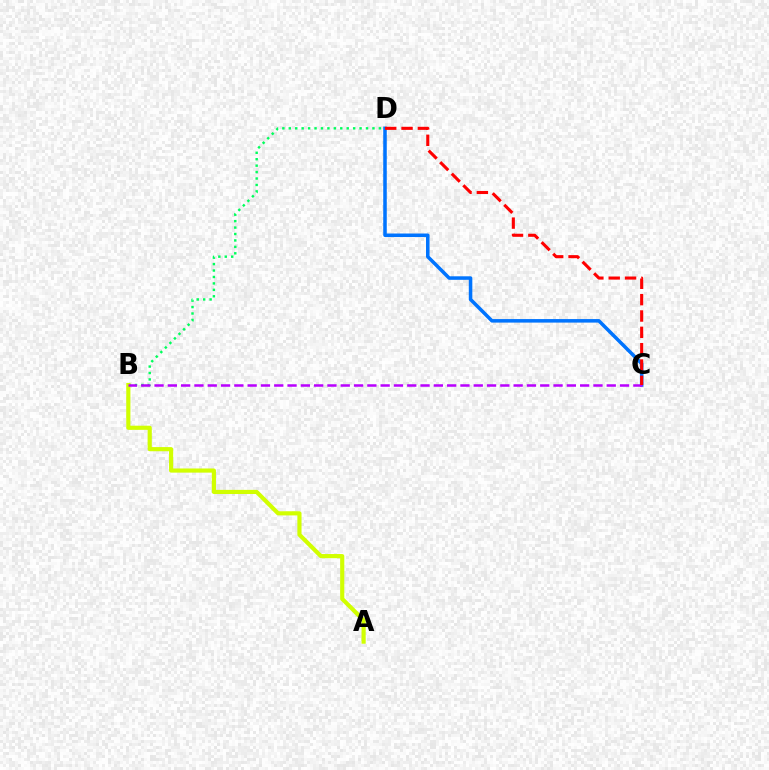{('B', 'D'): [{'color': '#00ff5c', 'line_style': 'dotted', 'thickness': 1.75}], ('C', 'D'): [{'color': '#0074ff', 'line_style': 'solid', 'thickness': 2.54}, {'color': '#ff0000', 'line_style': 'dashed', 'thickness': 2.22}], ('A', 'B'): [{'color': '#d1ff00', 'line_style': 'solid', 'thickness': 2.99}], ('B', 'C'): [{'color': '#b900ff', 'line_style': 'dashed', 'thickness': 1.81}]}